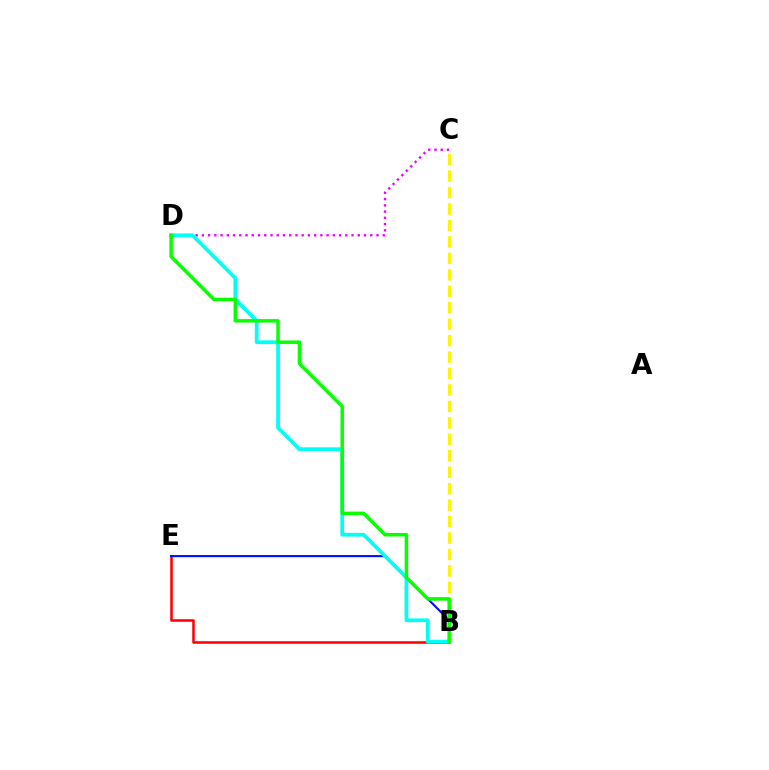{('B', 'E'): [{'color': '#ff0000', 'line_style': 'solid', 'thickness': 1.83}, {'color': '#0010ff', 'line_style': 'solid', 'thickness': 1.53}], ('C', 'D'): [{'color': '#ee00ff', 'line_style': 'dotted', 'thickness': 1.69}], ('B', 'D'): [{'color': '#00fff6', 'line_style': 'solid', 'thickness': 2.68}, {'color': '#08ff00', 'line_style': 'solid', 'thickness': 2.5}], ('B', 'C'): [{'color': '#fcf500', 'line_style': 'dashed', 'thickness': 2.23}]}